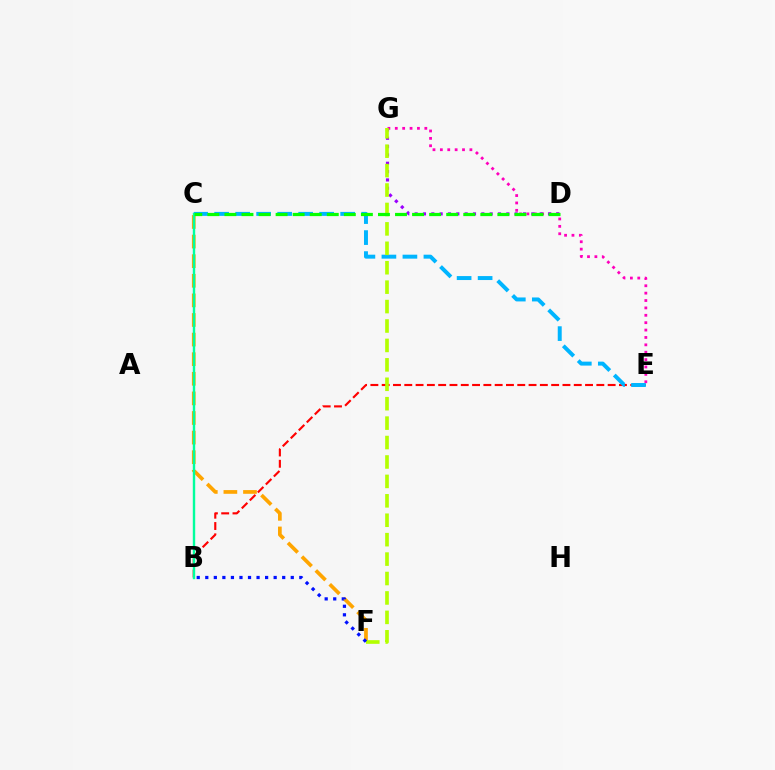{('B', 'E'): [{'color': '#ff0000', 'line_style': 'dashed', 'thickness': 1.53}], ('E', 'G'): [{'color': '#ff00bd', 'line_style': 'dotted', 'thickness': 2.01}], ('C', 'E'): [{'color': '#00b5ff', 'line_style': 'dashed', 'thickness': 2.85}], ('D', 'G'): [{'color': '#9b00ff', 'line_style': 'dotted', 'thickness': 2.27}], ('C', 'F'): [{'color': '#ffa500', 'line_style': 'dashed', 'thickness': 2.66}], ('B', 'C'): [{'color': '#00ff9d', 'line_style': 'solid', 'thickness': 1.72}], ('F', 'G'): [{'color': '#b3ff00', 'line_style': 'dashed', 'thickness': 2.64}], ('B', 'F'): [{'color': '#0010ff', 'line_style': 'dotted', 'thickness': 2.32}], ('C', 'D'): [{'color': '#08ff00', 'line_style': 'dashed', 'thickness': 2.32}]}